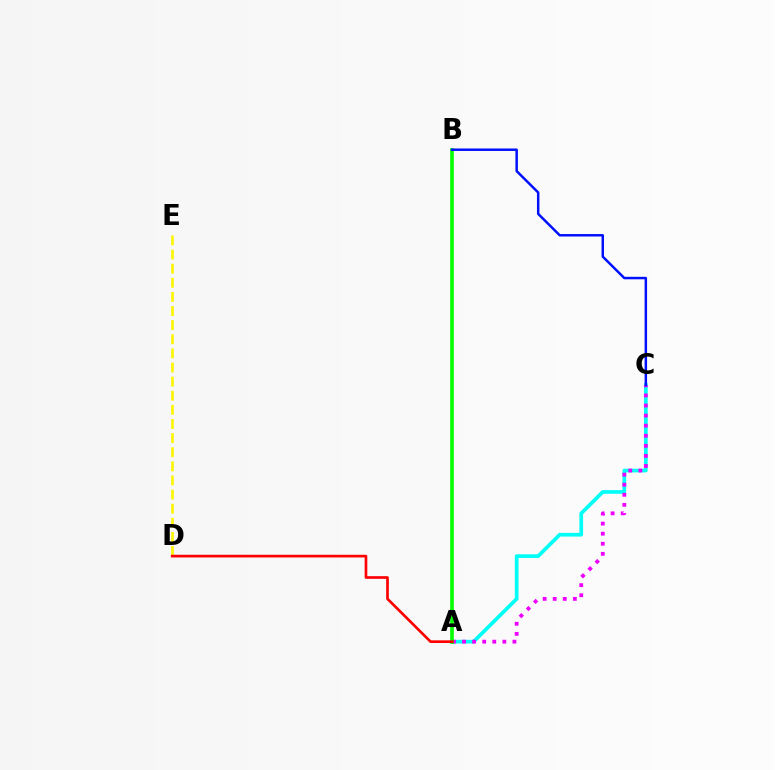{('A', 'C'): [{'color': '#00fff6', 'line_style': 'solid', 'thickness': 2.66}, {'color': '#ee00ff', 'line_style': 'dotted', 'thickness': 2.74}], ('A', 'B'): [{'color': '#08ff00', 'line_style': 'solid', 'thickness': 2.65}], ('B', 'C'): [{'color': '#0010ff', 'line_style': 'solid', 'thickness': 1.79}], ('D', 'E'): [{'color': '#fcf500', 'line_style': 'dashed', 'thickness': 1.92}], ('A', 'D'): [{'color': '#ff0000', 'line_style': 'solid', 'thickness': 1.92}]}